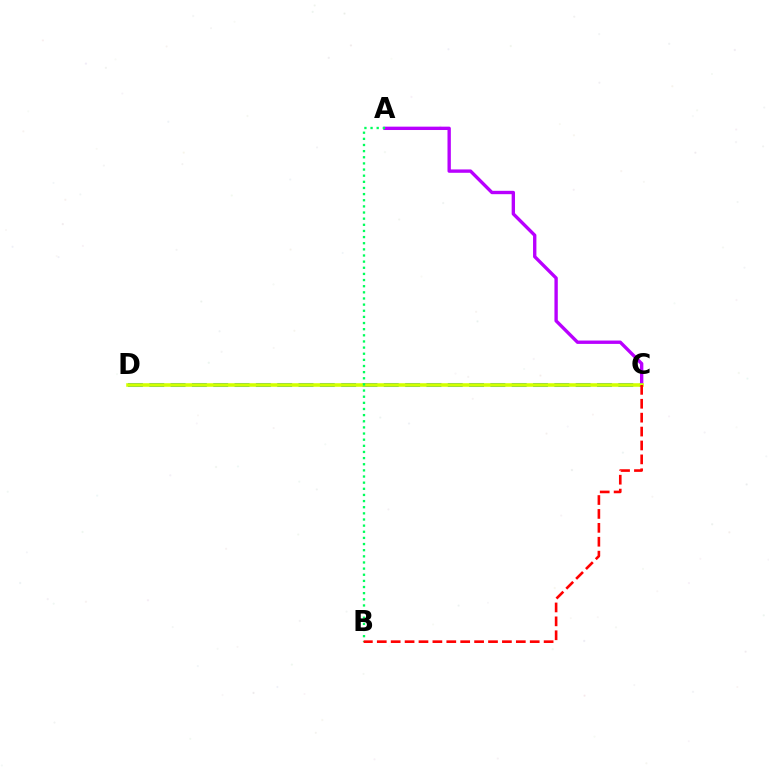{('A', 'C'): [{'color': '#b900ff', 'line_style': 'solid', 'thickness': 2.42}], ('C', 'D'): [{'color': '#0074ff', 'line_style': 'dashed', 'thickness': 2.9}, {'color': '#d1ff00', 'line_style': 'solid', 'thickness': 2.57}], ('A', 'B'): [{'color': '#00ff5c', 'line_style': 'dotted', 'thickness': 1.67}], ('B', 'C'): [{'color': '#ff0000', 'line_style': 'dashed', 'thickness': 1.89}]}